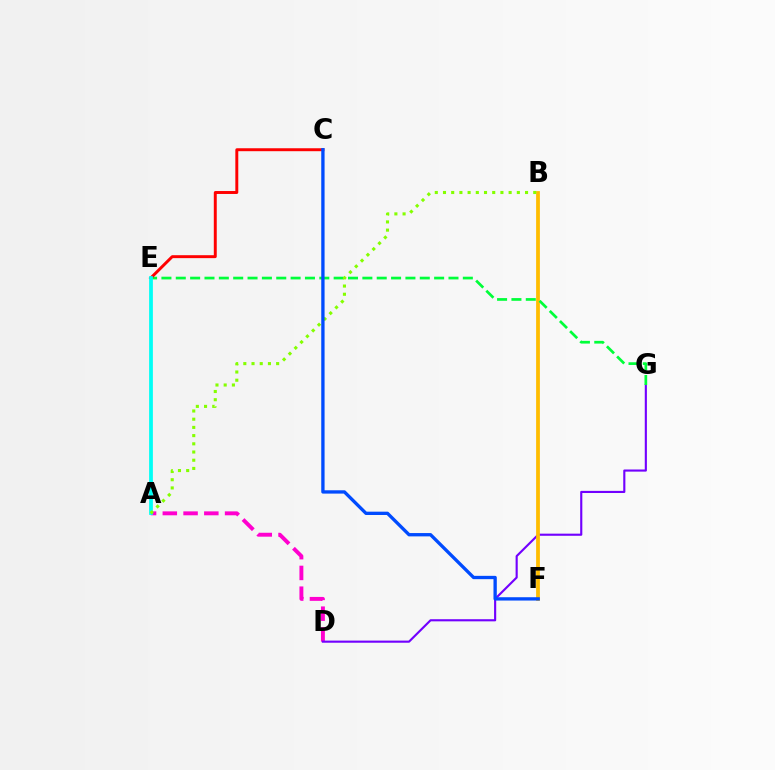{('A', 'D'): [{'color': '#ff00cf', 'line_style': 'dashed', 'thickness': 2.82}], ('D', 'G'): [{'color': '#7200ff', 'line_style': 'solid', 'thickness': 1.53}], ('B', 'F'): [{'color': '#ffbd00', 'line_style': 'solid', 'thickness': 2.71}], ('E', 'G'): [{'color': '#00ff39', 'line_style': 'dashed', 'thickness': 1.95}], ('C', 'E'): [{'color': '#ff0000', 'line_style': 'solid', 'thickness': 2.12}], ('A', 'E'): [{'color': '#00fff6', 'line_style': 'solid', 'thickness': 2.71}], ('A', 'B'): [{'color': '#84ff00', 'line_style': 'dotted', 'thickness': 2.23}], ('C', 'F'): [{'color': '#004bff', 'line_style': 'solid', 'thickness': 2.39}]}